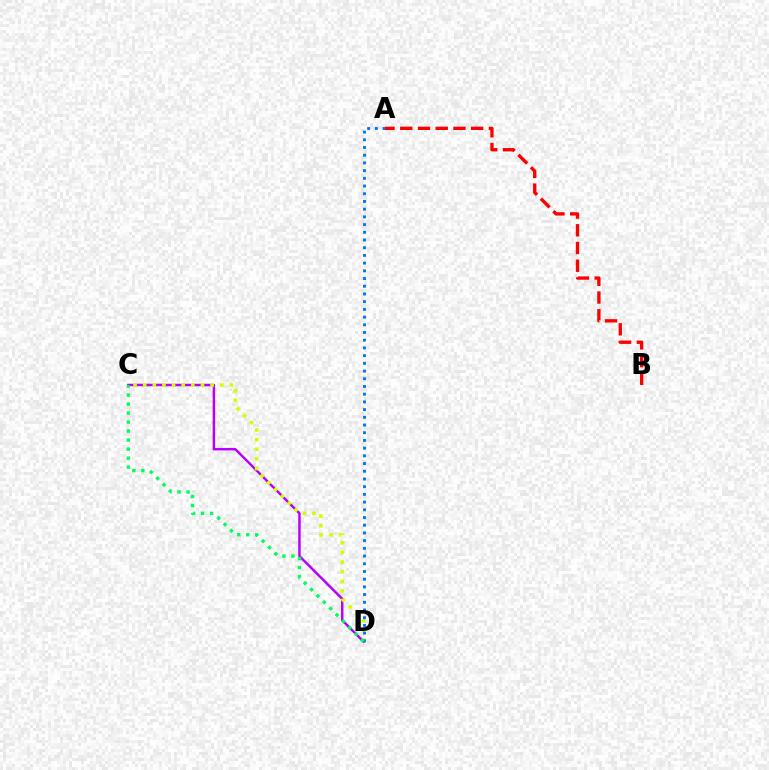{('C', 'D'): [{'color': '#b900ff', 'line_style': 'solid', 'thickness': 1.78}, {'color': '#d1ff00', 'line_style': 'dotted', 'thickness': 2.62}, {'color': '#00ff5c', 'line_style': 'dotted', 'thickness': 2.44}], ('A', 'D'): [{'color': '#0074ff', 'line_style': 'dotted', 'thickness': 2.09}], ('A', 'B'): [{'color': '#ff0000', 'line_style': 'dashed', 'thickness': 2.41}]}